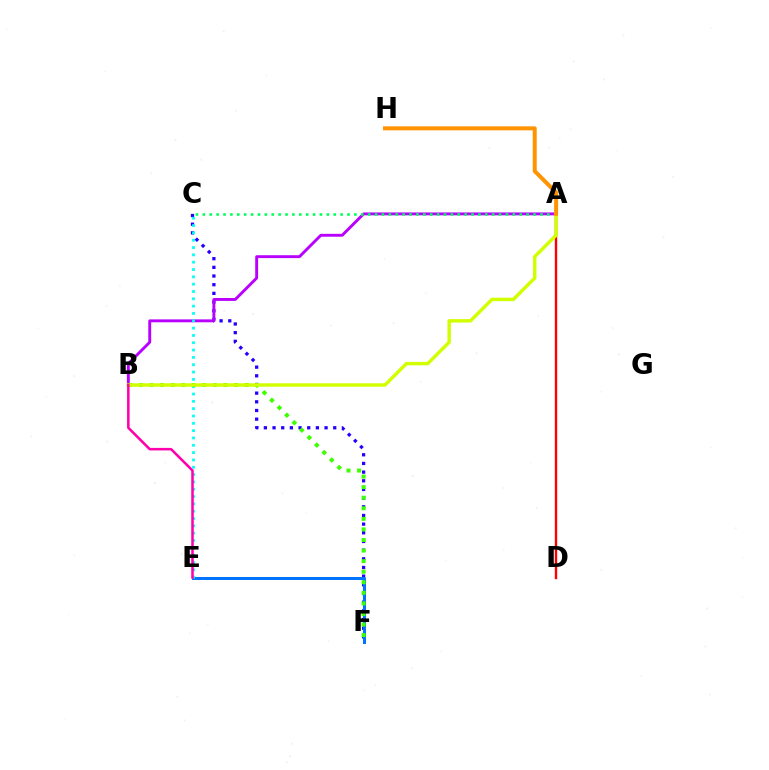{('C', 'F'): [{'color': '#2500ff', 'line_style': 'dotted', 'thickness': 2.36}], ('A', 'D'): [{'color': '#ff0000', 'line_style': 'solid', 'thickness': 1.72}], ('E', 'F'): [{'color': '#0074ff', 'line_style': 'solid', 'thickness': 2.16}], ('A', 'B'): [{'color': '#b900ff', 'line_style': 'solid', 'thickness': 2.09}, {'color': '#d1ff00', 'line_style': 'solid', 'thickness': 2.46}], ('C', 'E'): [{'color': '#00fff6', 'line_style': 'dotted', 'thickness': 1.99}], ('A', 'C'): [{'color': '#00ff5c', 'line_style': 'dotted', 'thickness': 1.87}], ('B', 'F'): [{'color': '#3dff00', 'line_style': 'dotted', 'thickness': 2.87}], ('B', 'E'): [{'color': '#ff00ac', 'line_style': 'solid', 'thickness': 1.82}], ('A', 'H'): [{'color': '#ff9400', 'line_style': 'solid', 'thickness': 2.88}]}